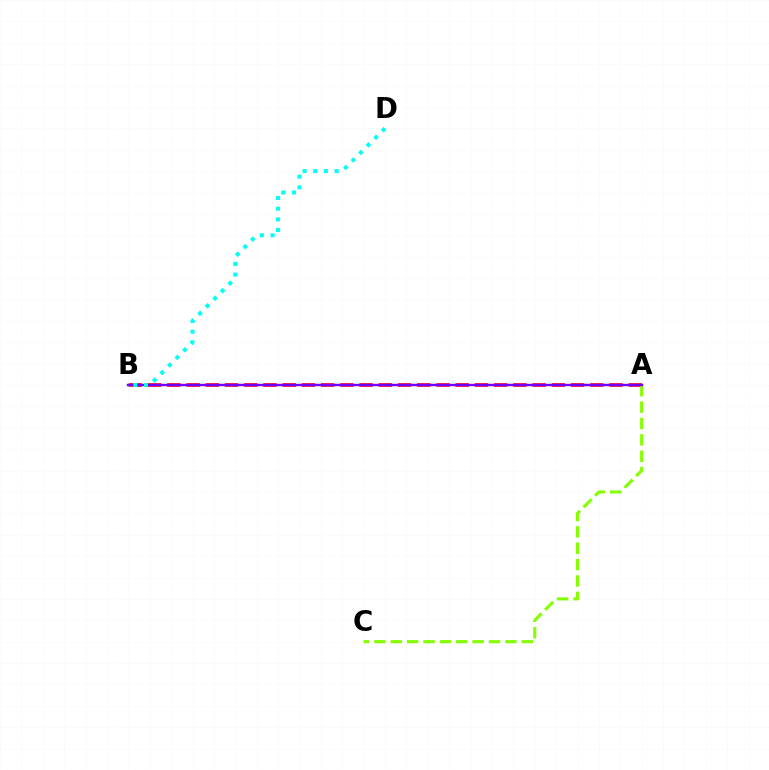{('A', 'B'): [{'color': '#ff0000', 'line_style': 'dashed', 'thickness': 2.61}, {'color': '#7200ff', 'line_style': 'solid', 'thickness': 1.72}], ('A', 'C'): [{'color': '#84ff00', 'line_style': 'dashed', 'thickness': 2.23}], ('B', 'D'): [{'color': '#00fff6', 'line_style': 'dotted', 'thickness': 2.9}]}